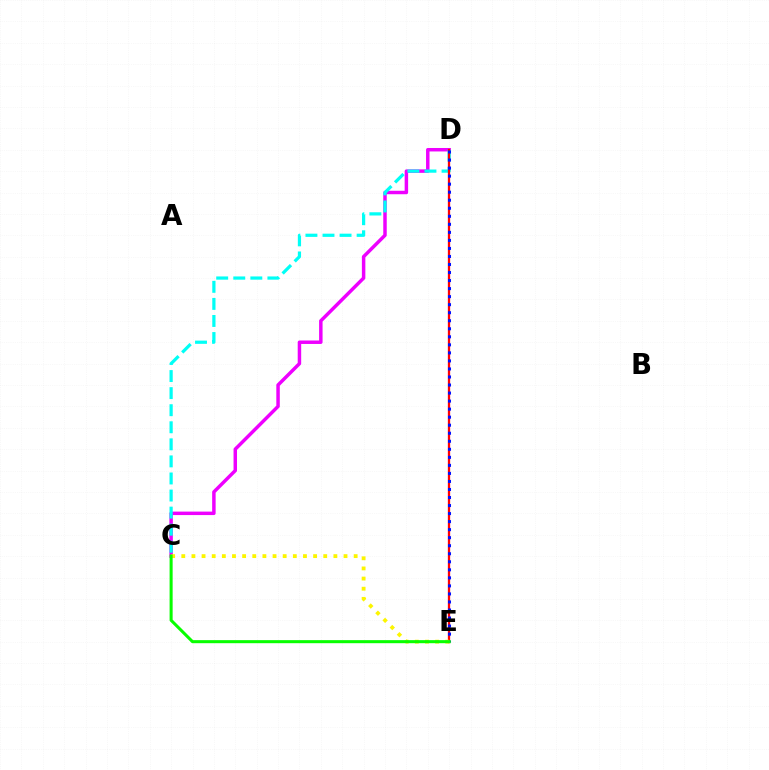{('C', 'D'): [{'color': '#ee00ff', 'line_style': 'solid', 'thickness': 2.5}, {'color': '#00fff6', 'line_style': 'dashed', 'thickness': 2.32}], ('D', 'E'): [{'color': '#ff0000', 'line_style': 'solid', 'thickness': 1.65}, {'color': '#0010ff', 'line_style': 'dotted', 'thickness': 2.18}], ('C', 'E'): [{'color': '#fcf500', 'line_style': 'dotted', 'thickness': 2.75}, {'color': '#08ff00', 'line_style': 'solid', 'thickness': 2.19}]}